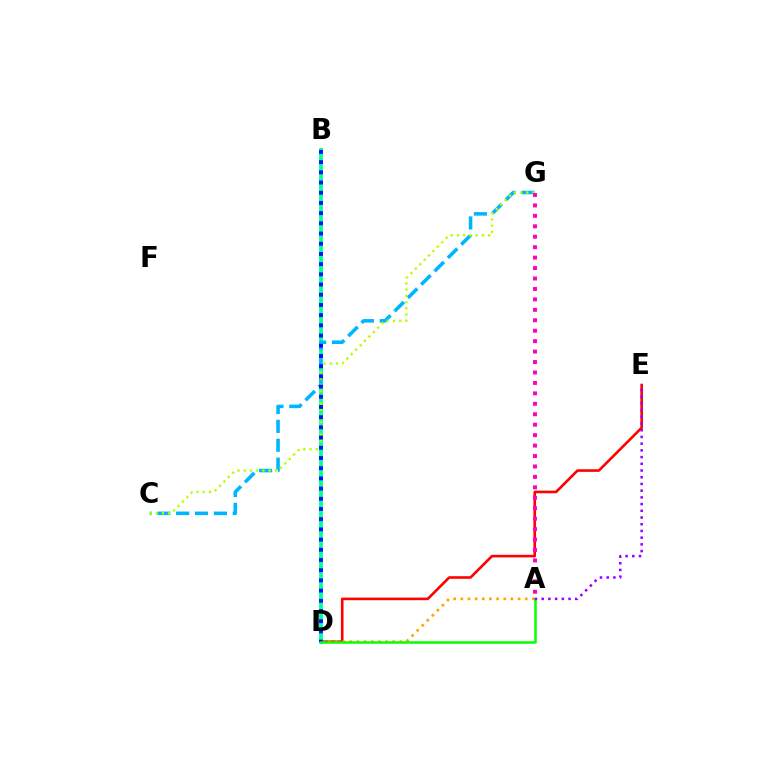{('D', 'E'): [{'color': '#ff0000', 'line_style': 'solid', 'thickness': 1.88}], ('B', 'D'): [{'color': '#00ff9d', 'line_style': 'solid', 'thickness': 2.77}, {'color': '#0010ff', 'line_style': 'dotted', 'thickness': 2.77}], ('C', 'G'): [{'color': '#00b5ff', 'line_style': 'dashed', 'thickness': 2.56}, {'color': '#b3ff00', 'line_style': 'dotted', 'thickness': 1.69}], ('A', 'D'): [{'color': '#ffa500', 'line_style': 'dotted', 'thickness': 1.94}, {'color': '#08ff00', 'line_style': 'solid', 'thickness': 1.81}], ('A', 'G'): [{'color': '#ff00bd', 'line_style': 'dotted', 'thickness': 2.84}], ('A', 'E'): [{'color': '#9b00ff', 'line_style': 'dotted', 'thickness': 1.82}]}